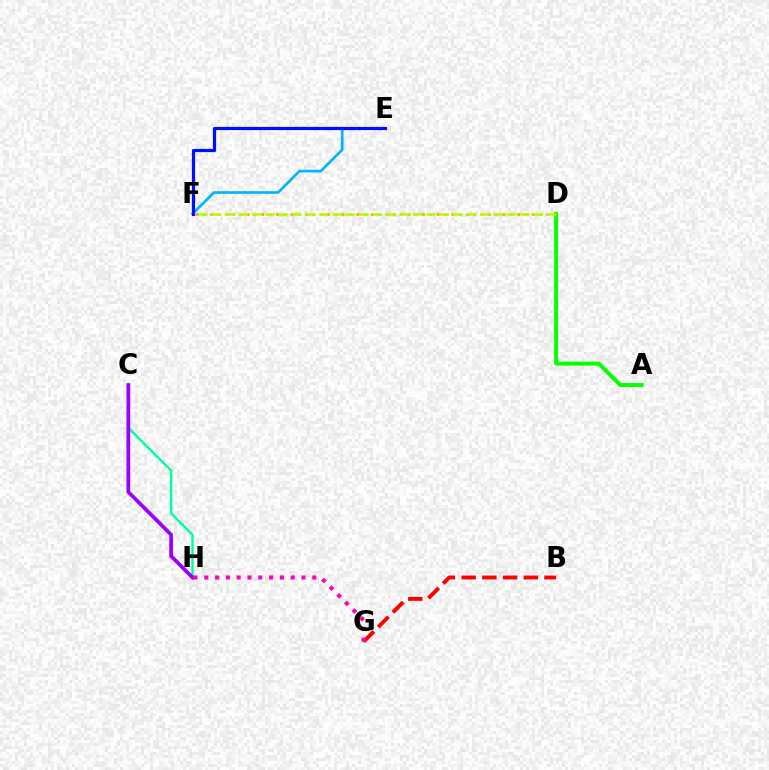{('C', 'H'): [{'color': '#00ff9d', 'line_style': 'solid', 'thickness': 1.73}, {'color': '#9b00ff', 'line_style': 'solid', 'thickness': 2.69}], ('D', 'F'): [{'color': '#ffa500', 'line_style': 'dotted', 'thickness': 1.99}, {'color': '#b3ff00', 'line_style': 'dashed', 'thickness': 1.82}], ('A', 'D'): [{'color': '#08ff00', 'line_style': 'solid', 'thickness': 2.86}], ('E', 'F'): [{'color': '#00b5ff', 'line_style': 'solid', 'thickness': 1.91}, {'color': '#0010ff', 'line_style': 'solid', 'thickness': 2.31}], ('B', 'G'): [{'color': '#ff0000', 'line_style': 'dashed', 'thickness': 2.82}], ('G', 'H'): [{'color': '#ff00bd', 'line_style': 'dotted', 'thickness': 2.93}]}